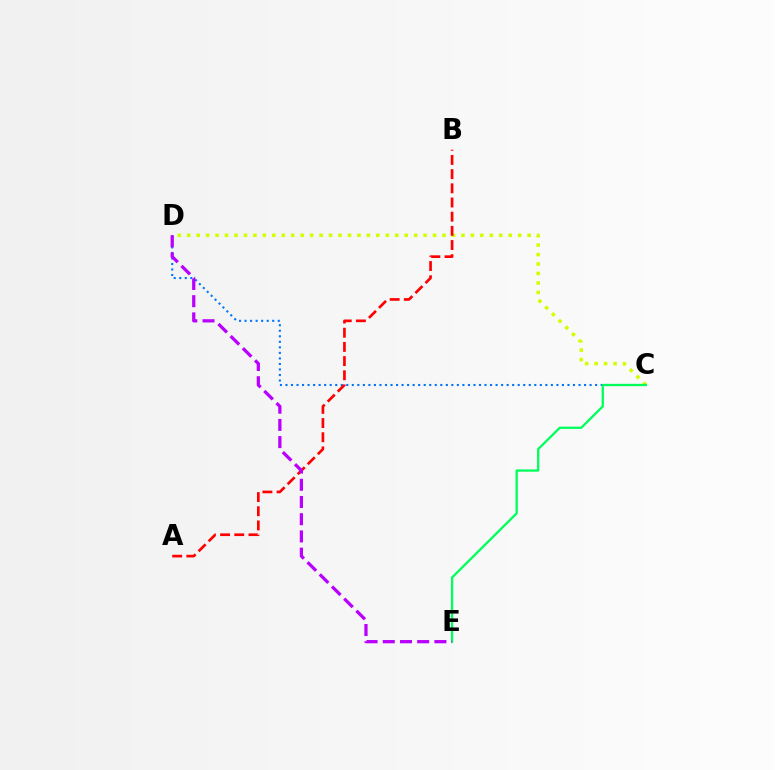{('C', 'D'): [{'color': '#d1ff00', 'line_style': 'dotted', 'thickness': 2.57}, {'color': '#0074ff', 'line_style': 'dotted', 'thickness': 1.5}], ('C', 'E'): [{'color': '#00ff5c', 'line_style': 'solid', 'thickness': 1.65}], ('A', 'B'): [{'color': '#ff0000', 'line_style': 'dashed', 'thickness': 1.93}], ('D', 'E'): [{'color': '#b900ff', 'line_style': 'dashed', 'thickness': 2.34}]}